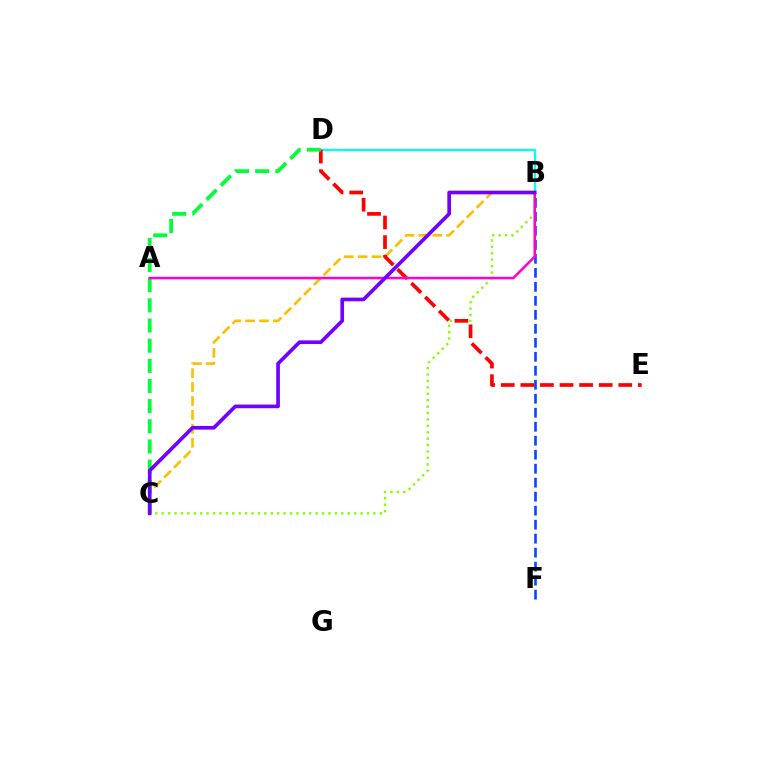{('B', 'D'): [{'color': '#00fff6', 'line_style': 'solid', 'thickness': 1.65}], ('B', 'C'): [{'color': '#ffbd00', 'line_style': 'dashed', 'thickness': 1.89}, {'color': '#84ff00', 'line_style': 'dotted', 'thickness': 1.74}, {'color': '#7200ff', 'line_style': 'solid', 'thickness': 2.64}], ('B', 'F'): [{'color': '#004bff', 'line_style': 'dashed', 'thickness': 1.9}], ('D', 'E'): [{'color': '#ff0000', 'line_style': 'dashed', 'thickness': 2.66}], ('C', 'D'): [{'color': '#00ff39', 'line_style': 'dashed', 'thickness': 2.74}], ('A', 'B'): [{'color': '#ff00cf', 'line_style': 'solid', 'thickness': 1.83}]}